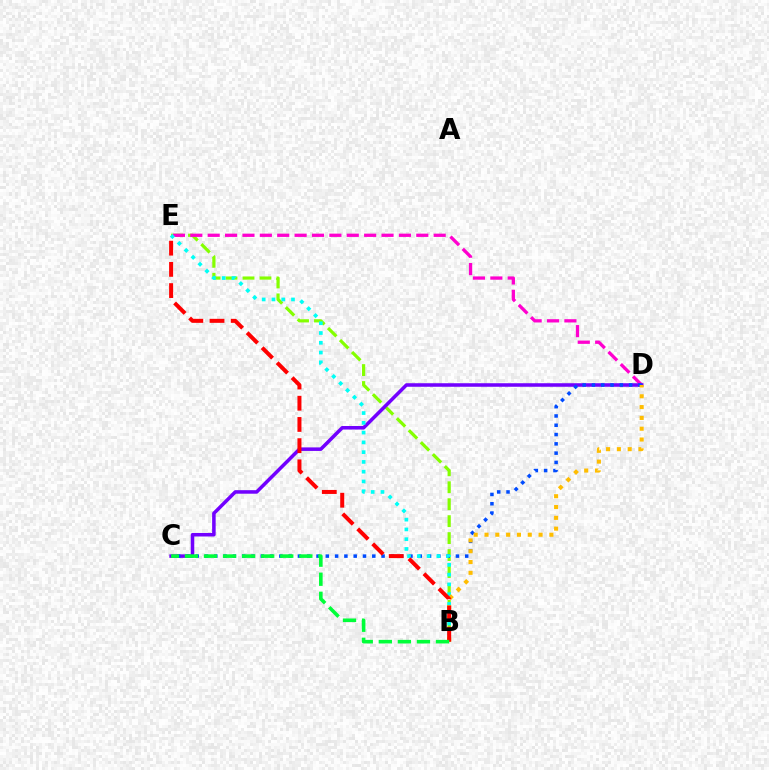{('B', 'E'): [{'color': '#84ff00', 'line_style': 'dashed', 'thickness': 2.3}, {'color': '#00fff6', 'line_style': 'dotted', 'thickness': 2.66}, {'color': '#ff0000', 'line_style': 'dashed', 'thickness': 2.88}], ('D', 'E'): [{'color': '#ff00cf', 'line_style': 'dashed', 'thickness': 2.36}], ('C', 'D'): [{'color': '#7200ff', 'line_style': 'solid', 'thickness': 2.54}, {'color': '#004bff', 'line_style': 'dotted', 'thickness': 2.53}], ('B', 'D'): [{'color': '#ffbd00', 'line_style': 'dotted', 'thickness': 2.94}], ('B', 'C'): [{'color': '#00ff39', 'line_style': 'dashed', 'thickness': 2.59}]}